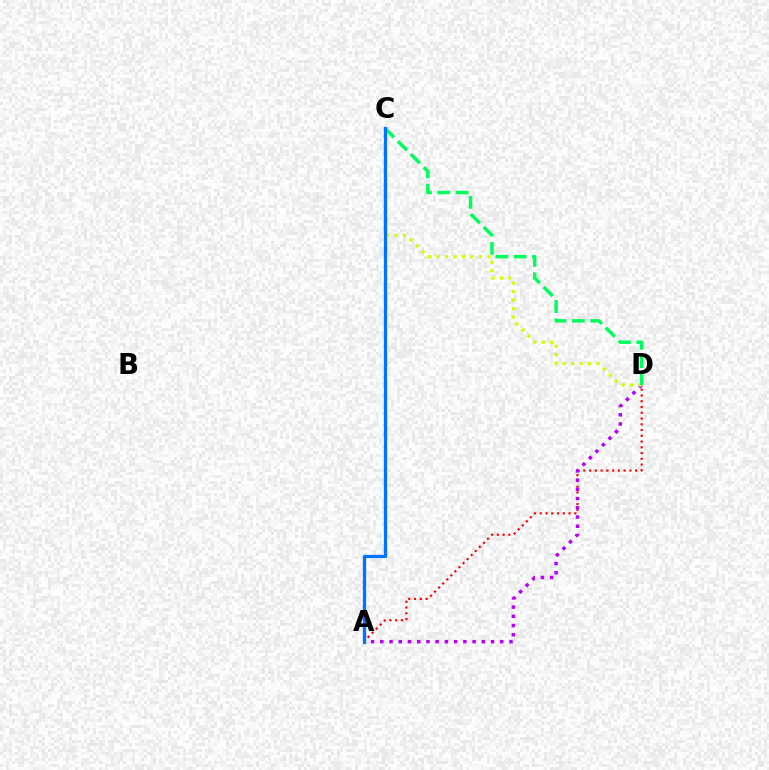{('A', 'D'): [{'color': '#ff0000', 'line_style': 'dotted', 'thickness': 1.56}, {'color': '#b900ff', 'line_style': 'dotted', 'thickness': 2.51}], ('C', 'D'): [{'color': '#d1ff00', 'line_style': 'dotted', 'thickness': 2.3}, {'color': '#00ff5c', 'line_style': 'dashed', 'thickness': 2.49}], ('A', 'C'): [{'color': '#0074ff', 'line_style': 'solid', 'thickness': 2.36}]}